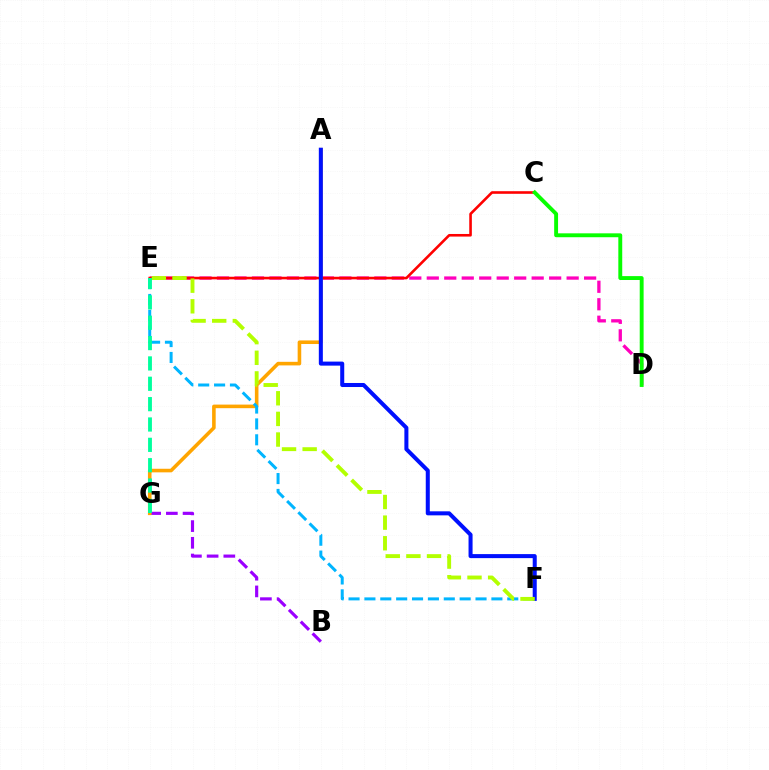{('D', 'E'): [{'color': '#ff00bd', 'line_style': 'dashed', 'thickness': 2.37}], ('B', 'G'): [{'color': '#9b00ff', 'line_style': 'dashed', 'thickness': 2.27}], ('C', 'E'): [{'color': '#ff0000', 'line_style': 'solid', 'thickness': 1.87}], ('C', 'D'): [{'color': '#08ff00', 'line_style': 'solid', 'thickness': 2.8}], ('A', 'G'): [{'color': '#ffa500', 'line_style': 'solid', 'thickness': 2.58}], ('A', 'F'): [{'color': '#0010ff', 'line_style': 'solid', 'thickness': 2.9}], ('E', 'F'): [{'color': '#00b5ff', 'line_style': 'dashed', 'thickness': 2.16}, {'color': '#b3ff00', 'line_style': 'dashed', 'thickness': 2.8}], ('E', 'G'): [{'color': '#00ff9d', 'line_style': 'dashed', 'thickness': 2.76}]}